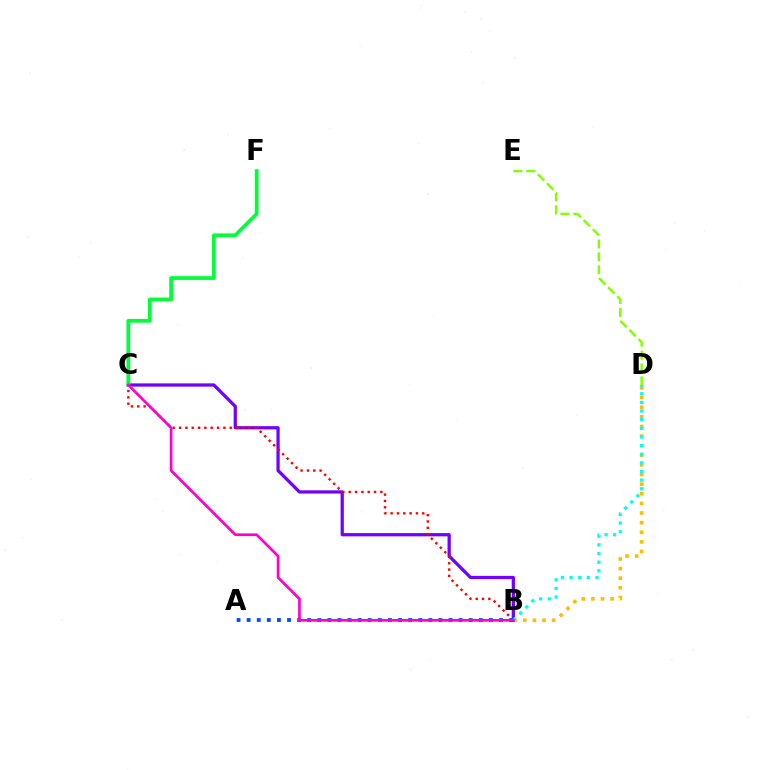{('B', 'D'): [{'color': '#ffbd00', 'line_style': 'dotted', 'thickness': 2.61}, {'color': '#00fff6', 'line_style': 'dotted', 'thickness': 2.35}], ('B', 'C'): [{'color': '#7200ff', 'line_style': 'solid', 'thickness': 2.33}, {'color': '#ff0000', 'line_style': 'dotted', 'thickness': 1.72}, {'color': '#ff00cf', 'line_style': 'solid', 'thickness': 1.93}], ('D', 'E'): [{'color': '#84ff00', 'line_style': 'dashed', 'thickness': 1.75}], ('C', 'F'): [{'color': '#00ff39', 'line_style': 'solid', 'thickness': 2.69}], ('A', 'B'): [{'color': '#004bff', 'line_style': 'dotted', 'thickness': 2.74}]}